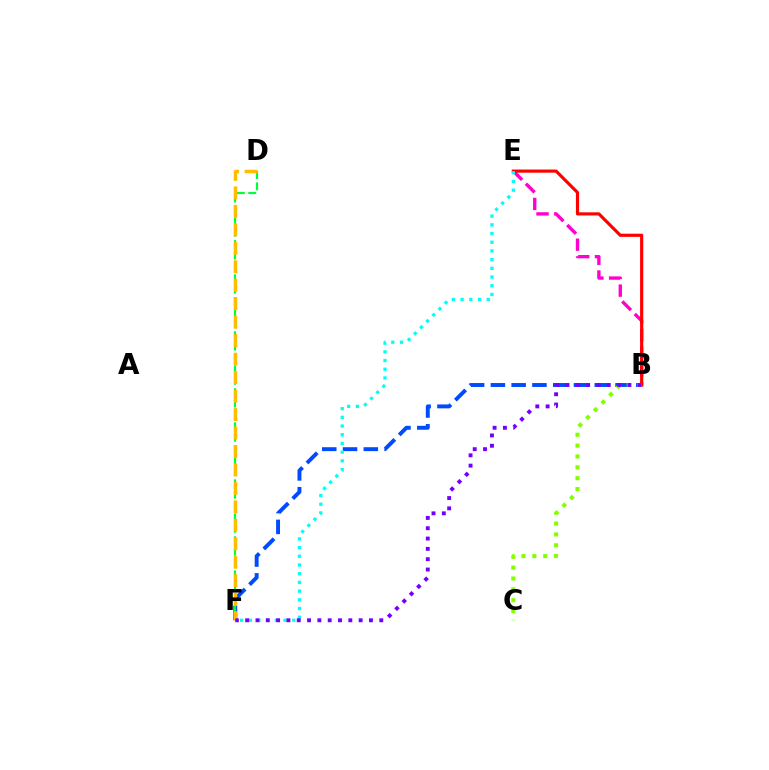{('B', 'E'): [{'color': '#ff00cf', 'line_style': 'dashed', 'thickness': 2.41}, {'color': '#ff0000', 'line_style': 'solid', 'thickness': 2.27}], ('B', 'F'): [{'color': '#004bff', 'line_style': 'dashed', 'thickness': 2.82}, {'color': '#7200ff', 'line_style': 'dotted', 'thickness': 2.8}], ('D', 'F'): [{'color': '#00ff39', 'line_style': 'dashed', 'thickness': 1.55}, {'color': '#ffbd00', 'line_style': 'dashed', 'thickness': 2.51}], ('B', 'C'): [{'color': '#84ff00', 'line_style': 'dotted', 'thickness': 2.95}], ('E', 'F'): [{'color': '#00fff6', 'line_style': 'dotted', 'thickness': 2.36}]}